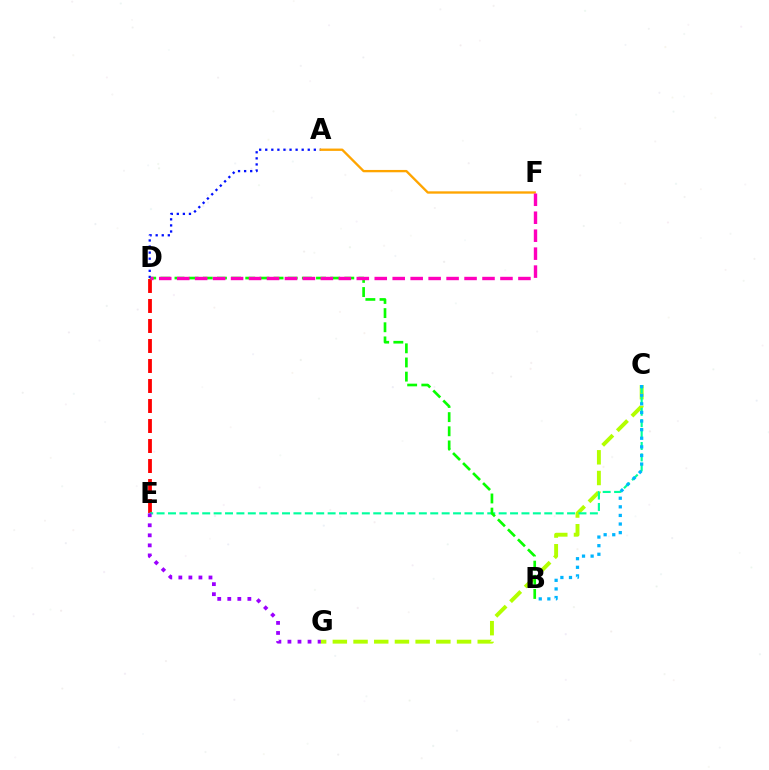{('D', 'E'): [{'color': '#ff0000', 'line_style': 'dashed', 'thickness': 2.72}], ('C', 'G'): [{'color': '#b3ff00', 'line_style': 'dashed', 'thickness': 2.81}], ('C', 'E'): [{'color': '#00ff9d', 'line_style': 'dashed', 'thickness': 1.55}], ('B', 'D'): [{'color': '#08ff00', 'line_style': 'dashed', 'thickness': 1.92}], ('A', 'D'): [{'color': '#0010ff', 'line_style': 'dotted', 'thickness': 1.65}], ('E', 'G'): [{'color': '#9b00ff', 'line_style': 'dotted', 'thickness': 2.73}], ('A', 'F'): [{'color': '#ffa500', 'line_style': 'solid', 'thickness': 1.68}], ('D', 'F'): [{'color': '#ff00bd', 'line_style': 'dashed', 'thickness': 2.44}], ('B', 'C'): [{'color': '#00b5ff', 'line_style': 'dotted', 'thickness': 2.34}]}